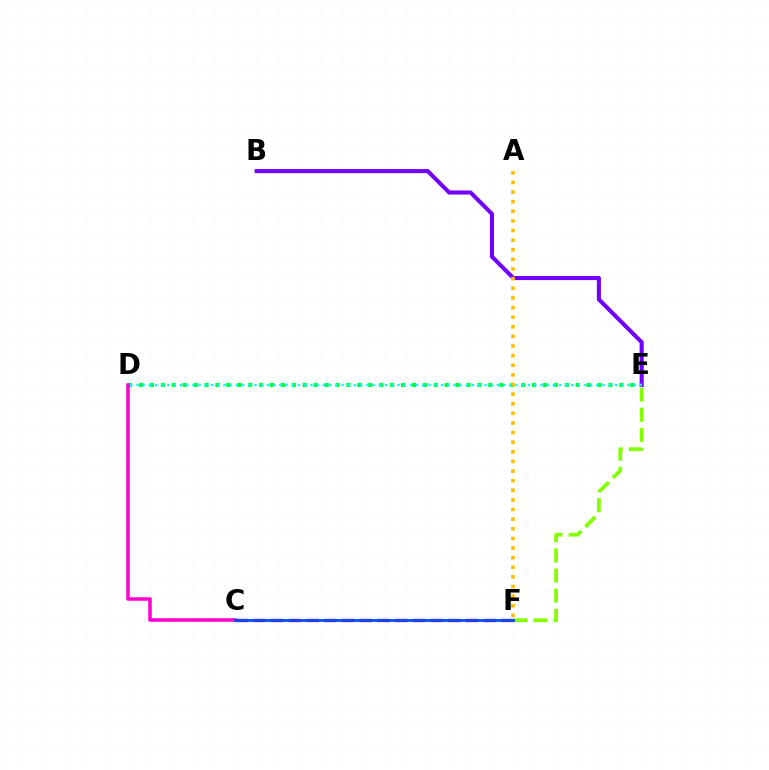{('B', 'E'): [{'color': '#7200ff', 'line_style': 'solid', 'thickness': 2.93}], ('D', 'E'): [{'color': '#00ff39', 'line_style': 'dotted', 'thickness': 2.97}, {'color': '#00fff6', 'line_style': 'dotted', 'thickness': 1.69}], ('C', 'D'): [{'color': '#ff00cf', 'line_style': 'solid', 'thickness': 2.54}], ('E', 'F'): [{'color': '#84ff00', 'line_style': 'dashed', 'thickness': 2.73}], ('A', 'F'): [{'color': '#ffbd00', 'line_style': 'dotted', 'thickness': 2.61}], ('C', 'F'): [{'color': '#ff0000', 'line_style': 'dashed', 'thickness': 2.41}, {'color': '#004bff', 'line_style': 'solid', 'thickness': 2.02}]}